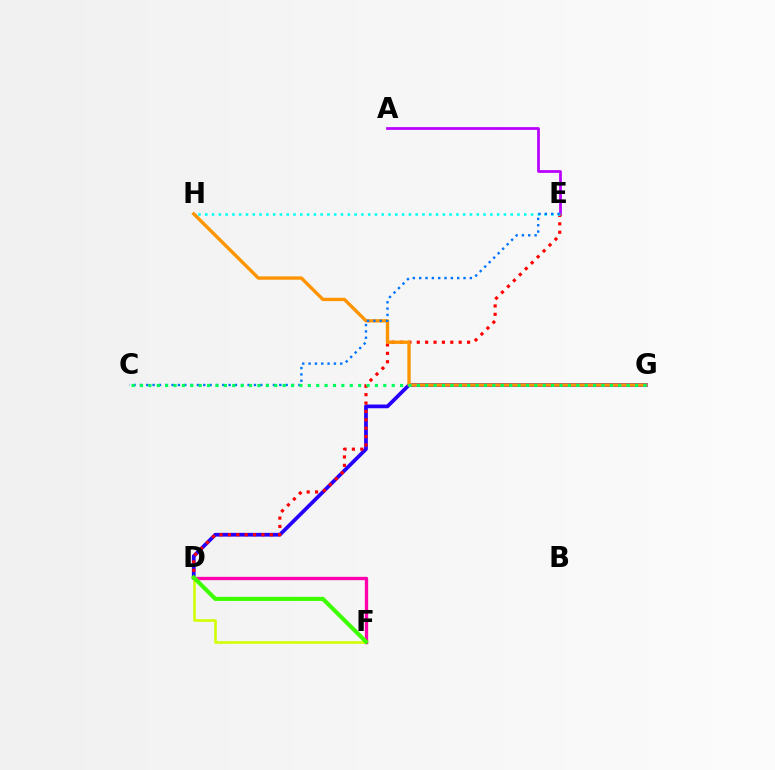{('A', 'E'): [{'color': '#b900ff', 'line_style': 'solid', 'thickness': 1.98}], ('D', 'F'): [{'color': '#d1ff00', 'line_style': 'solid', 'thickness': 1.87}, {'color': '#ff00ac', 'line_style': 'solid', 'thickness': 2.39}, {'color': '#3dff00', 'line_style': 'solid', 'thickness': 2.95}], ('D', 'G'): [{'color': '#2500ff', 'line_style': 'solid', 'thickness': 2.69}], ('D', 'E'): [{'color': '#ff0000', 'line_style': 'dotted', 'thickness': 2.28}], ('G', 'H'): [{'color': '#ff9400', 'line_style': 'solid', 'thickness': 2.41}], ('E', 'H'): [{'color': '#00fff6', 'line_style': 'dotted', 'thickness': 1.84}], ('C', 'E'): [{'color': '#0074ff', 'line_style': 'dotted', 'thickness': 1.72}], ('C', 'G'): [{'color': '#00ff5c', 'line_style': 'dotted', 'thickness': 2.28}]}